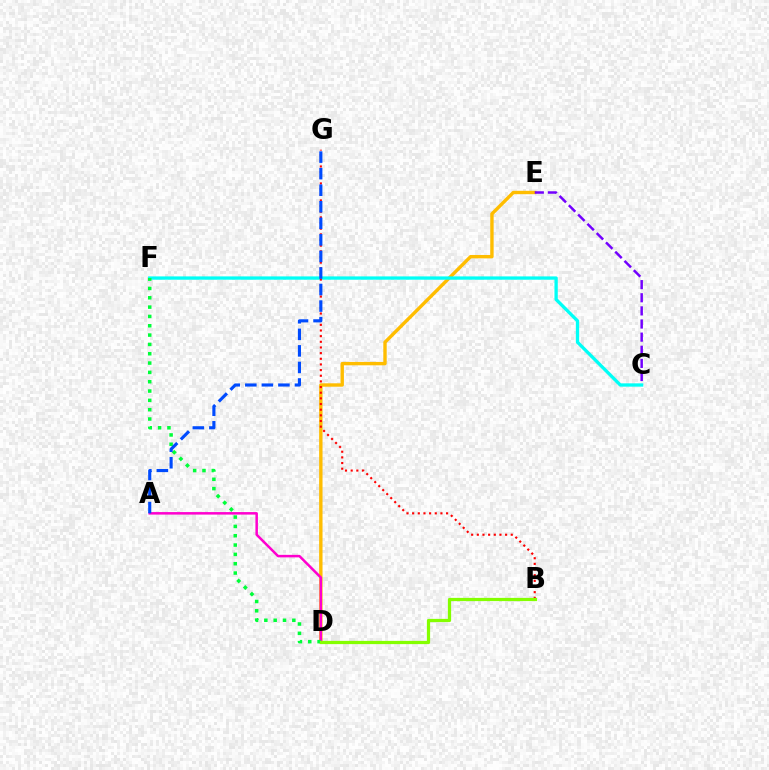{('D', 'E'): [{'color': '#ffbd00', 'line_style': 'solid', 'thickness': 2.44}], ('C', 'F'): [{'color': '#00fff6', 'line_style': 'solid', 'thickness': 2.38}], ('B', 'G'): [{'color': '#ff0000', 'line_style': 'dotted', 'thickness': 1.54}], ('A', 'D'): [{'color': '#ff00cf', 'line_style': 'solid', 'thickness': 1.81}], ('D', 'F'): [{'color': '#00ff39', 'line_style': 'dotted', 'thickness': 2.53}], ('B', 'D'): [{'color': '#84ff00', 'line_style': 'solid', 'thickness': 2.33}], ('A', 'G'): [{'color': '#004bff', 'line_style': 'dashed', 'thickness': 2.25}], ('C', 'E'): [{'color': '#7200ff', 'line_style': 'dashed', 'thickness': 1.78}]}